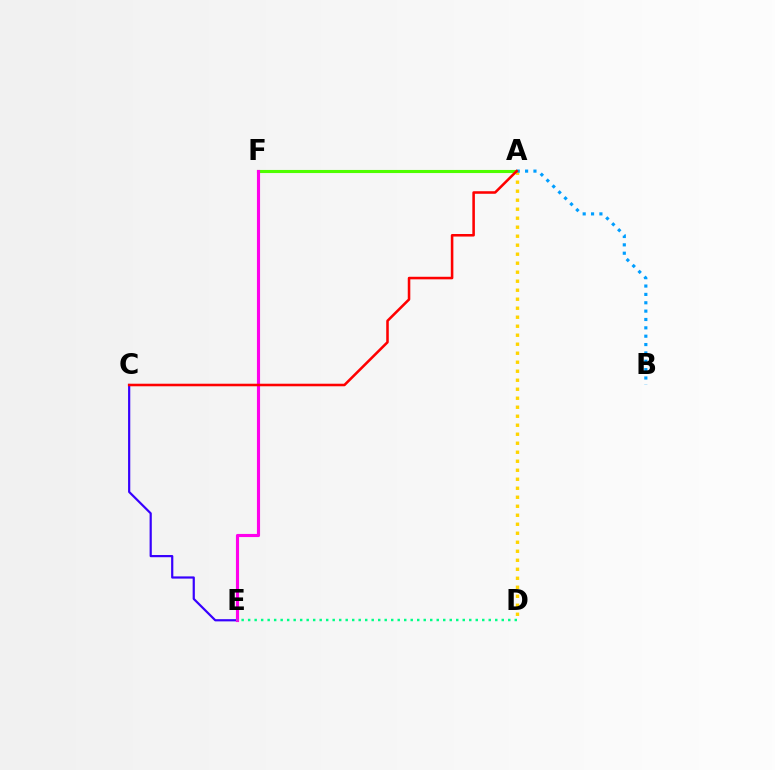{('A', 'F'): [{'color': '#4fff00', 'line_style': 'solid', 'thickness': 2.23}], ('C', 'E'): [{'color': '#3700ff', 'line_style': 'solid', 'thickness': 1.58}], ('E', 'F'): [{'color': '#ff00ed', 'line_style': 'solid', 'thickness': 2.25}], ('A', 'D'): [{'color': '#ffd500', 'line_style': 'dotted', 'thickness': 2.45}], ('A', 'B'): [{'color': '#009eff', 'line_style': 'dotted', 'thickness': 2.27}], ('A', 'C'): [{'color': '#ff0000', 'line_style': 'solid', 'thickness': 1.84}], ('D', 'E'): [{'color': '#00ff86', 'line_style': 'dotted', 'thickness': 1.77}]}